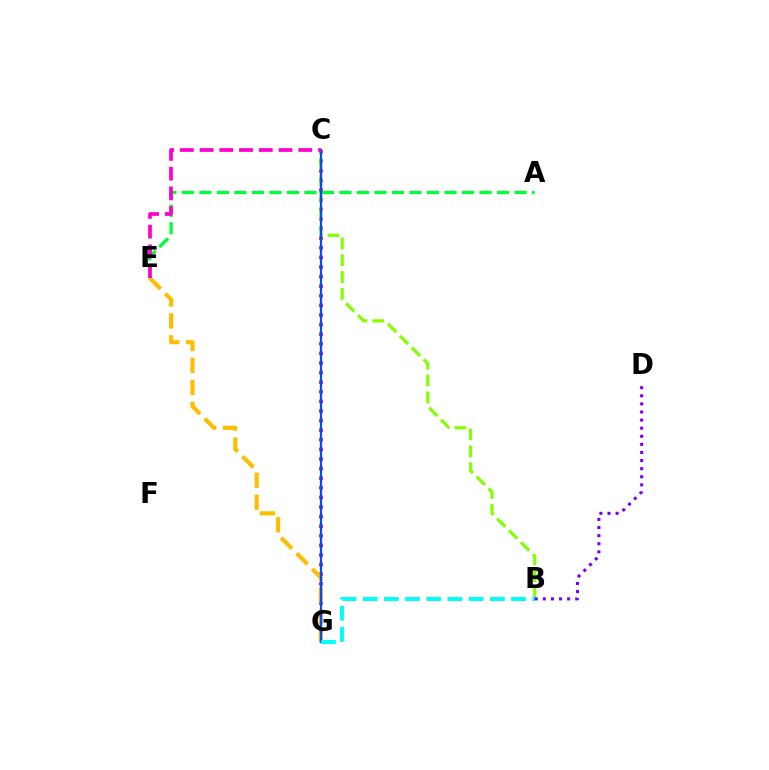{('C', 'G'): [{'color': '#ff0000', 'line_style': 'dotted', 'thickness': 2.61}, {'color': '#004bff', 'line_style': 'solid', 'thickness': 1.61}], ('B', 'C'): [{'color': '#84ff00', 'line_style': 'dashed', 'thickness': 2.29}], ('E', 'G'): [{'color': '#ffbd00', 'line_style': 'dashed', 'thickness': 2.99}], ('A', 'E'): [{'color': '#00ff39', 'line_style': 'dashed', 'thickness': 2.38}], ('B', 'G'): [{'color': '#00fff6', 'line_style': 'dashed', 'thickness': 2.88}], ('C', 'E'): [{'color': '#ff00cf', 'line_style': 'dashed', 'thickness': 2.68}], ('B', 'D'): [{'color': '#7200ff', 'line_style': 'dotted', 'thickness': 2.2}]}